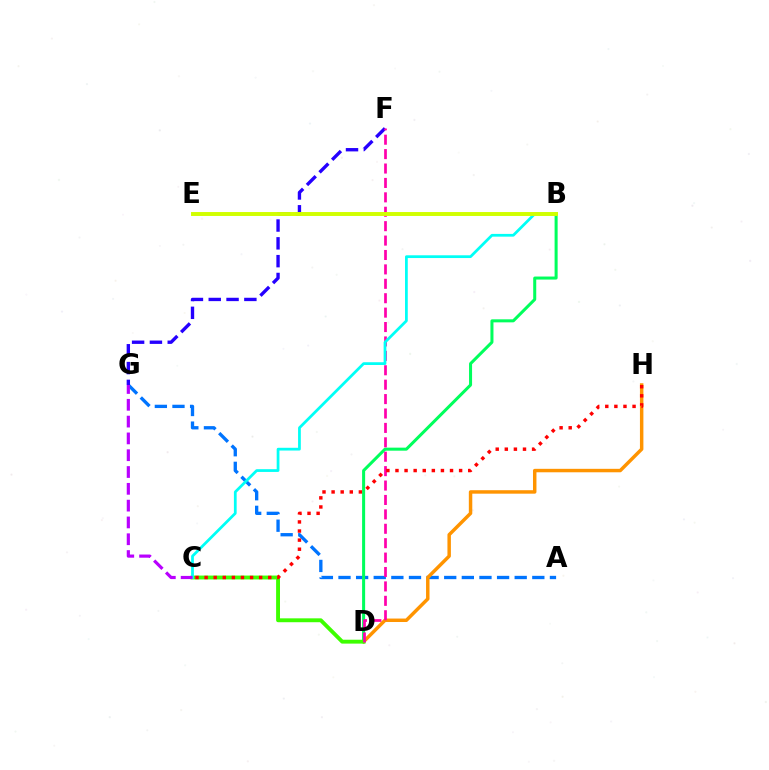{('A', 'G'): [{'color': '#0074ff', 'line_style': 'dashed', 'thickness': 2.39}], ('D', 'H'): [{'color': '#ff9400', 'line_style': 'solid', 'thickness': 2.49}], ('B', 'D'): [{'color': '#00ff5c', 'line_style': 'solid', 'thickness': 2.18}], ('F', 'G'): [{'color': '#2500ff', 'line_style': 'dashed', 'thickness': 2.42}], ('C', 'D'): [{'color': '#3dff00', 'line_style': 'solid', 'thickness': 2.8}], ('D', 'F'): [{'color': '#ff00ac', 'line_style': 'dashed', 'thickness': 1.96}], ('B', 'C'): [{'color': '#00fff6', 'line_style': 'solid', 'thickness': 1.98}], ('B', 'E'): [{'color': '#d1ff00', 'line_style': 'solid', 'thickness': 2.83}], ('C', 'G'): [{'color': '#b900ff', 'line_style': 'dashed', 'thickness': 2.28}], ('C', 'H'): [{'color': '#ff0000', 'line_style': 'dotted', 'thickness': 2.47}]}